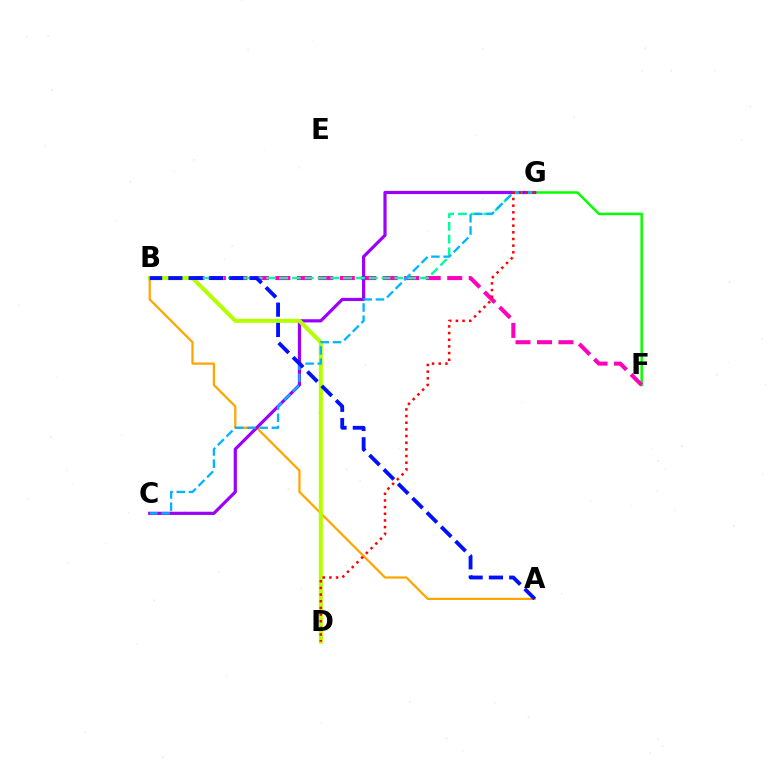{('A', 'B'): [{'color': '#ffa500', 'line_style': 'solid', 'thickness': 1.61}, {'color': '#0010ff', 'line_style': 'dashed', 'thickness': 2.76}], ('F', 'G'): [{'color': '#08ff00', 'line_style': 'solid', 'thickness': 1.8}], ('B', 'F'): [{'color': '#ff00bd', 'line_style': 'dashed', 'thickness': 2.92}], ('C', 'G'): [{'color': '#9b00ff', 'line_style': 'solid', 'thickness': 2.29}, {'color': '#00b5ff', 'line_style': 'dashed', 'thickness': 1.66}], ('B', 'G'): [{'color': '#00ff9d', 'line_style': 'dashed', 'thickness': 1.74}], ('B', 'D'): [{'color': '#b3ff00', 'line_style': 'solid', 'thickness': 2.9}], ('D', 'G'): [{'color': '#ff0000', 'line_style': 'dotted', 'thickness': 1.81}]}